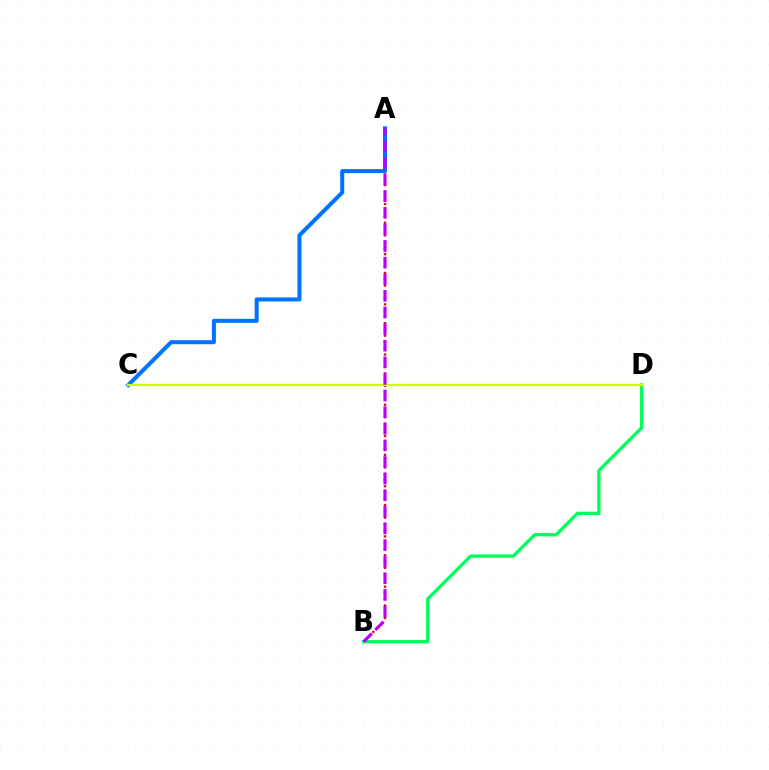{('A', 'B'): [{'color': '#ff0000', 'line_style': 'dotted', 'thickness': 1.7}, {'color': '#b900ff', 'line_style': 'dashed', 'thickness': 2.26}], ('B', 'D'): [{'color': '#00ff5c', 'line_style': 'solid', 'thickness': 2.37}], ('A', 'C'): [{'color': '#0074ff', 'line_style': 'solid', 'thickness': 2.9}], ('C', 'D'): [{'color': '#d1ff00', 'line_style': 'solid', 'thickness': 1.63}]}